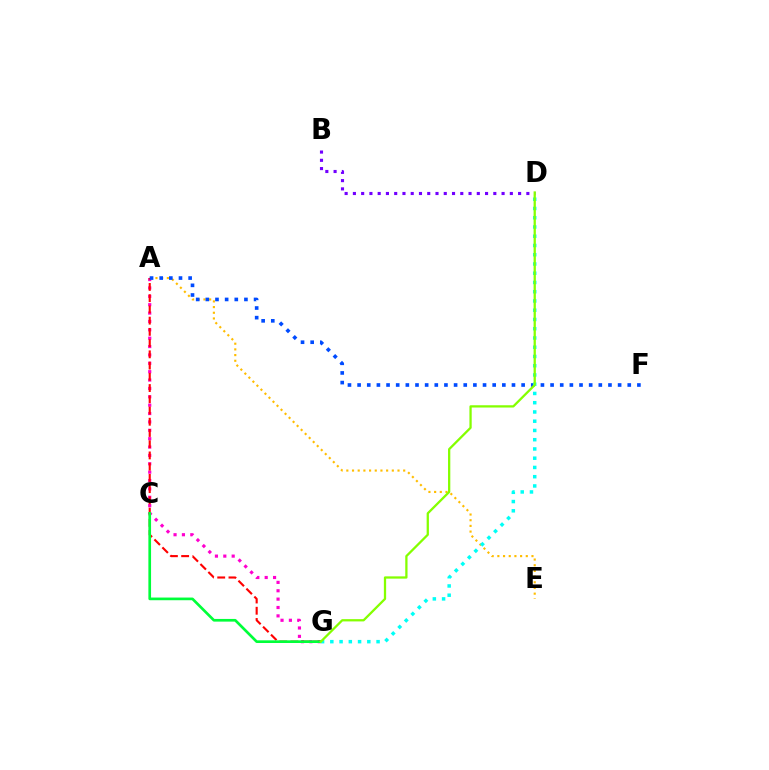{('A', 'G'): [{'color': '#ff00cf', 'line_style': 'dotted', 'thickness': 2.28}, {'color': '#ff0000', 'line_style': 'dashed', 'thickness': 1.53}], ('A', 'E'): [{'color': '#ffbd00', 'line_style': 'dotted', 'thickness': 1.54}], ('A', 'F'): [{'color': '#004bff', 'line_style': 'dotted', 'thickness': 2.62}], ('B', 'D'): [{'color': '#7200ff', 'line_style': 'dotted', 'thickness': 2.24}], ('C', 'G'): [{'color': '#00ff39', 'line_style': 'solid', 'thickness': 1.93}], ('D', 'G'): [{'color': '#00fff6', 'line_style': 'dotted', 'thickness': 2.51}, {'color': '#84ff00', 'line_style': 'solid', 'thickness': 1.64}]}